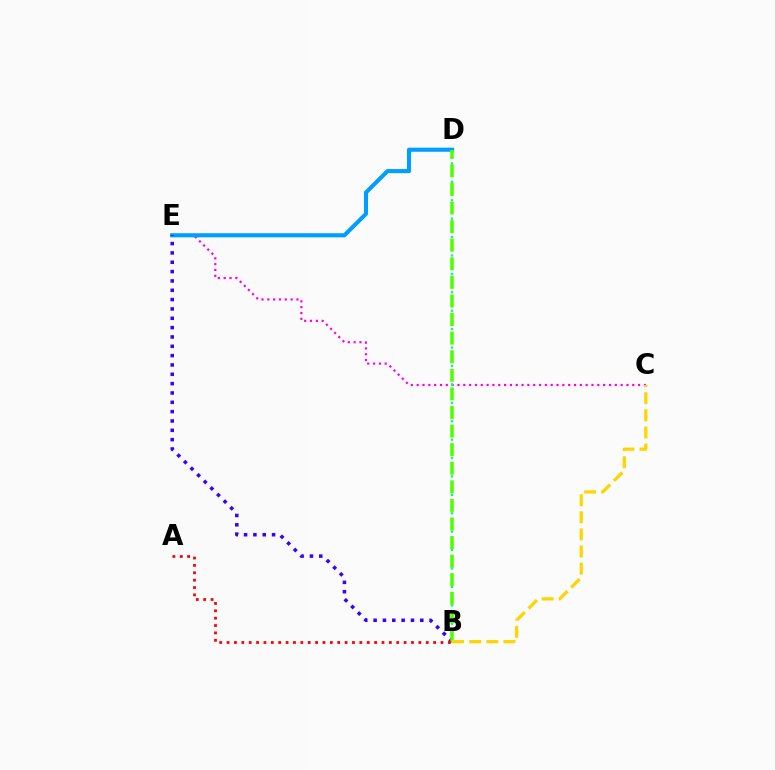{('C', 'E'): [{'color': '#ff00ed', 'line_style': 'dotted', 'thickness': 1.58}], ('D', 'E'): [{'color': '#009eff', 'line_style': 'solid', 'thickness': 2.95}], ('B', 'E'): [{'color': '#3700ff', 'line_style': 'dotted', 'thickness': 2.54}], ('B', 'D'): [{'color': '#00ff86', 'line_style': 'dotted', 'thickness': 1.67}, {'color': '#4fff00', 'line_style': 'dashed', 'thickness': 2.53}], ('A', 'B'): [{'color': '#ff0000', 'line_style': 'dotted', 'thickness': 2.0}], ('B', 'C'): [{'color': '#ffd500', 'line_style': 'dashed', 'thickness': 2.32}]}